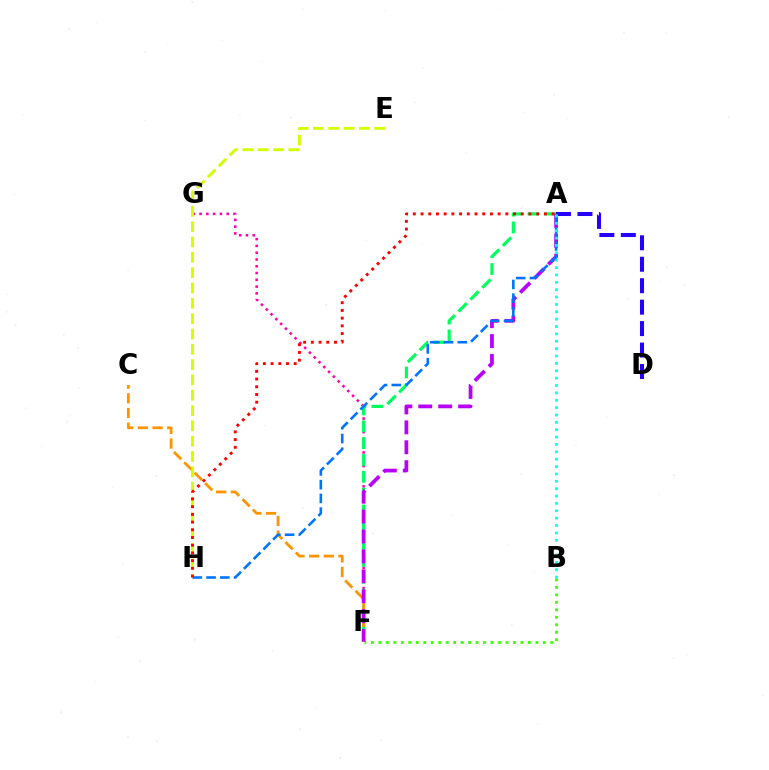{('B', 'F'): [{'color': '#3dff00', 'line_style': 'dotted', 'thickness': 2.03}], ('F', 'G'): [{'color': '#ff00ac', 'line_style': 'dotted', 'thickness': 1.84}], ('A', 'F'): [{'color': '#00ff5c', 'line_style': 'dashed', 'thickness': 2.29}, {'color': '#b900ff', 'line_style': 'dashed', 'thickness': 2.71}], ('A', 'D'): [{'color': '#2500ff', 'line_style': 'dashed', 'thickness': 2.92}], ('C', 'F'): [{'color': '#ff9400', 'line_style': 'dashed', 'thickness': 1.99}], ('E', 'H'): [{'color': '#d1ff00', 'line_style': 'dashed', 'thickness': 2.08}], ('A', 'H'): [{'color': '#0074ff', 'line_style': 'dashed', 'thickness': 1.87}, {'color': '#ff0000', 'line_style': 'dotted', 'thickness': 2.09}], ('A', 'B'): [{'color': '#00fff6', 'line_style': 'dotted', 'thickness': 2.0}]}